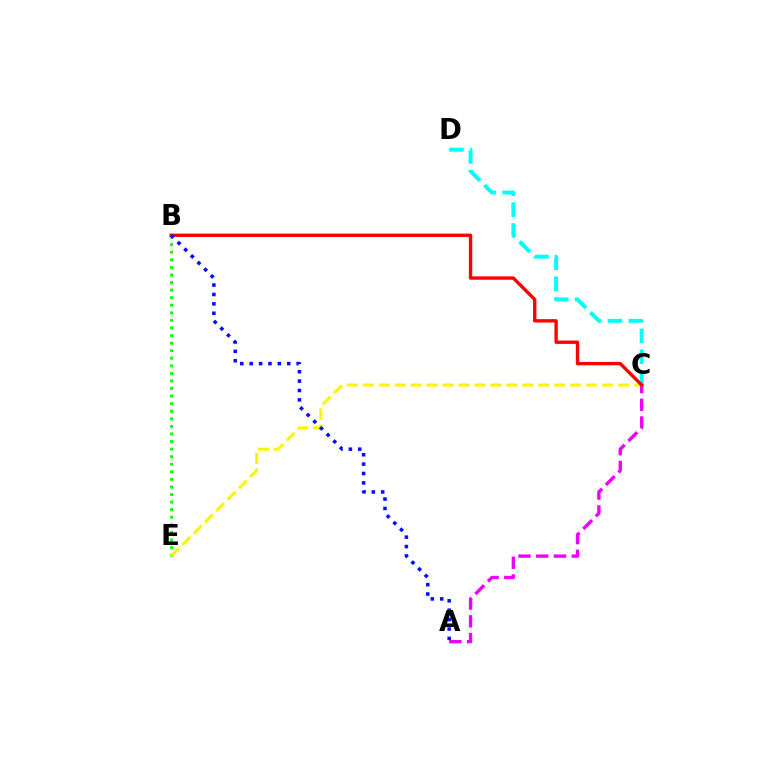{('B', 'E'): [{'color': '#08ff00', 'line_style': 'dotted', 'thickness': 2.06}], ('A', 'C'): [{'color': '#ee00ff', 'line_style': 'dashed', 'thickness': 2.41}], ('C', 'E'): [{'color': '#fcf500', 'line_style': 'dashed', 'thickness': 2.17}], ('C', 'D'): [{'color': '#00fff6', 'line_style': 'dashed', 'thickness': 2.83}], ('B', 'C'): [{'color': '#ff0000', 'line_style': 'solid', 'thickness': 2.42}], ('A', 'B'): [{'color': '#0010ff', 'line_style': 'dotted', 'thickness': 2.55}]}